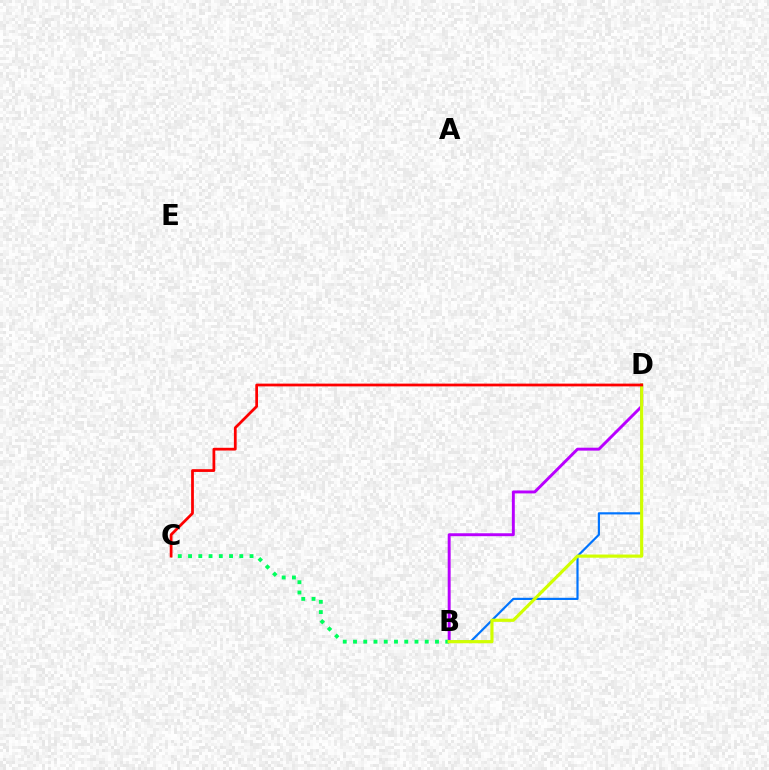{('B', 'D'): [{'color': '#b900ff', 'line_style': 'solid', 'thickness': 2.11}, {'color': '#0074ff', 'line_style': 'solid', 'thickness': 1.57}, {'color': '#d1ff00', 'line_style': 'solid', 'thickness': 2.28}], ('B', 'C'): [{'color': '#00ff5c', 'line_style': 'dotted', 'thickness': 2.78}], ('C', 'D'): [{'color': '#ff0000', 'line_style': 'solid', 'thickness': 1.98}]}